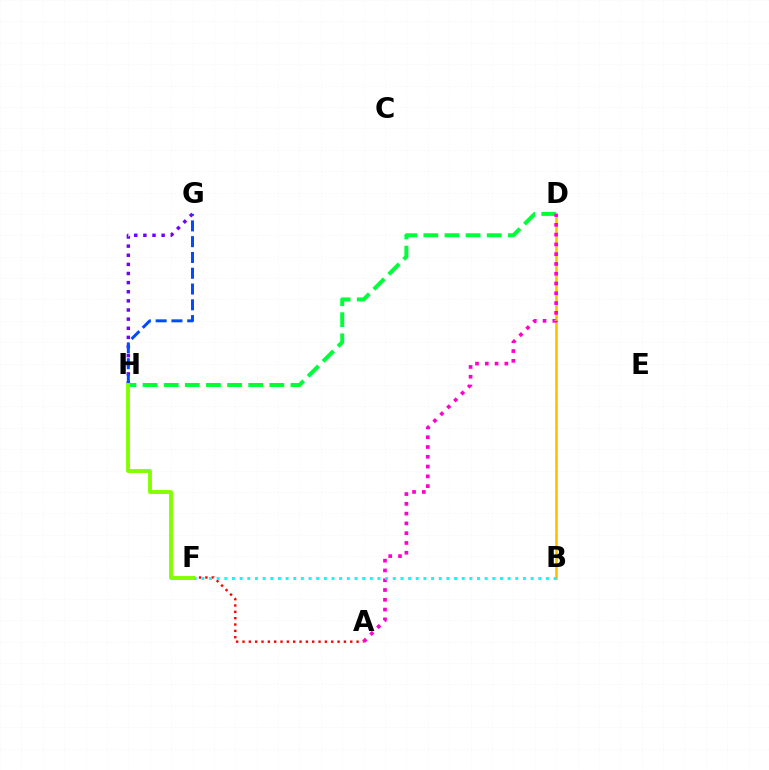{('G', 'H'): [{'color': '#7200ff', 'line_style': 'dotted', 'thickness': 2.48}, {'color': '#004bff', 'line_style': 'dashed', 'thickness': 2.14}], ('B', 'D'): [{'color': '#ffbd00', 'line_style': 'solid', 'thickness': 1.86}], ('D', 'H'): [{'color': '#00ff39', 'line_style': 'dashed', 'thickness': 2.87}], ('A', 'D'): [{'color': '#ff00cf', 'line_style': 'dotted', 'thickness': 2.66}], ('A', 'F'): [{'color': '#ff0000', 'line_style': 'dotted', 'thickness': 1.72}], ('B', 'F'): [{'color': '#00fff6', 'line_style': 'dotted', 'thickness': 2.08}], ('F', 'H'): [{'color': '#84ff00', 'line_style': 'solid', 'thickness': 2.8}]}